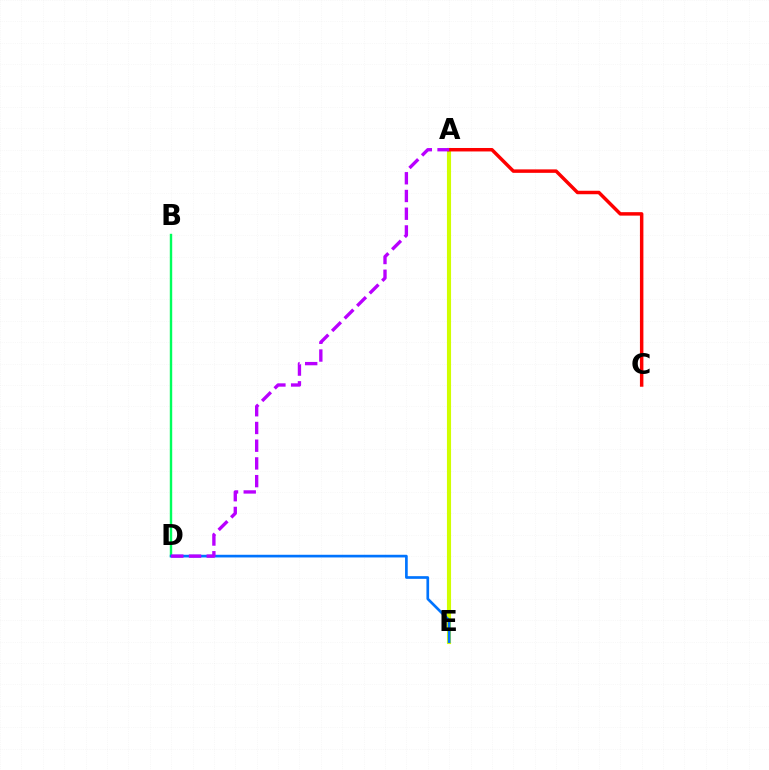{('B', 'D'): [{'color': '#00ff5c', 'line_style': 'solid', 'thickness': 1.74}], ('A', 'E'): [{'color': '#d1ff00', 'line_style': 'solid', 'thickness': 2.97}], ('D', 'E'): [{'color': '#0074ff', 'line_style': 'solid', 'thickness': 1.93}], ('A', 'C'): [{'color': '#ff0000', 'line_style': 'solid', 'thickness': 2.5}], ('A', 'D'): [{'color': '#b900ff', 'line_style': 'dashed', 'thickness': 2.41}]}